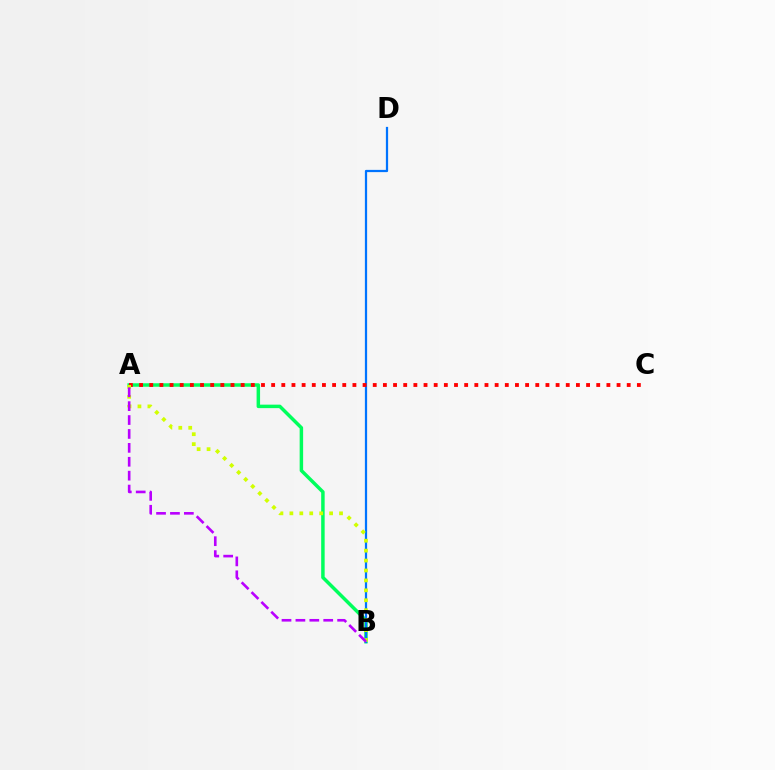{('A', 'B'): [{'color': '#00ff5c', 'line_style': 'solid', 'thickness': 2.5}, {'color': '#d1ff00', 'line_style': 'dotted', 'thickness': 2.7}, {'color': '#b900ff', 'line_style': 'dashed', 'thickness': 1.89}], ('B', 'D'): [{'color': '#0074ff', 'line_style': 'solid', 'thickness': 1.61}], ('A', 'C'): [{'color': '#ff0000', 'line_style': 'dotted', 'thickness': 2.76}]}